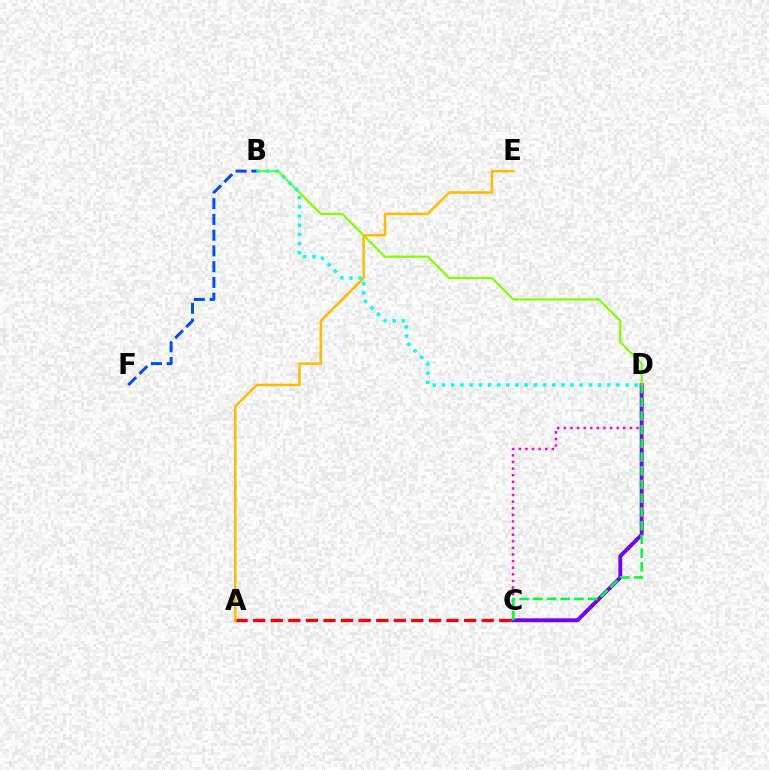{('C', 'D'): [{'color': '#ff00cf', 'line_style': 'dotted', 'thickness': 1.79}, {'color': '#7200ff', 'line_style': 'solid', 'thickness': 2.81}, {'color': '#00ff39', 'line_style': 'dashed', 'thickness': 1.86}], ('B', 'D'): [{'color': '#84ff00', 'line_style': 'solid', 'thickness': 1.58}, {'color': '#00fff6', 'line_style': 'dotted', 'thickness': 2.49}], ('A', 'C'): [{'color': '#ff0000', 'line_style': 'dashed', 'thickness': 2.39}], ('A', 'E'): [{'color': '#ffbd00', 'line_style': 'solid', 'thickness': 1.83}], ('B', 'F'): [{'color': '#004bff', 'line_style': 'dashed', 'thickness': 2.14}]}